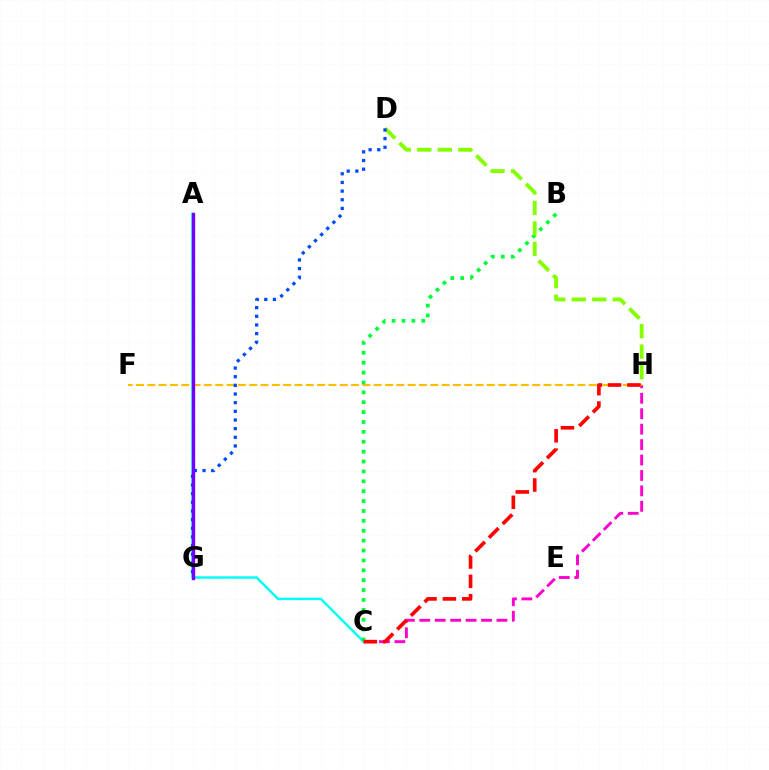{('A', 'C'): [{'color': '#00fff6', 'line_style': 'solid', 'thickness': 1.77}], ('C', 'H'): [{'color': '#ff00cf', 'line_style': 'dashed', 'thickness': 2.1}, {'color': '#ff0000', 'line_style': 'dashed', 'thickness': 2.63}], ('F', 'H'): [{'color': '#ffbd00', 'line_style': 'dashed', 'thickness': 1.54}], ('B', 'C'): [{'color': '#00ff39', 'line_style': 'dotted', 'thickness': 2.69}], ('D', 'H'): [{'color': '#84ff00', 'line_style': 'dashed', 'thickness': 2.79}], ('D', 'G'): [{'color': '#004bff', 'line_style': 'dotted', 'thickness': 2.35}], ('A', 'G'): [{'color': '#7200ff', 'line_style': 'solid', 'thickness': 2.42}]}